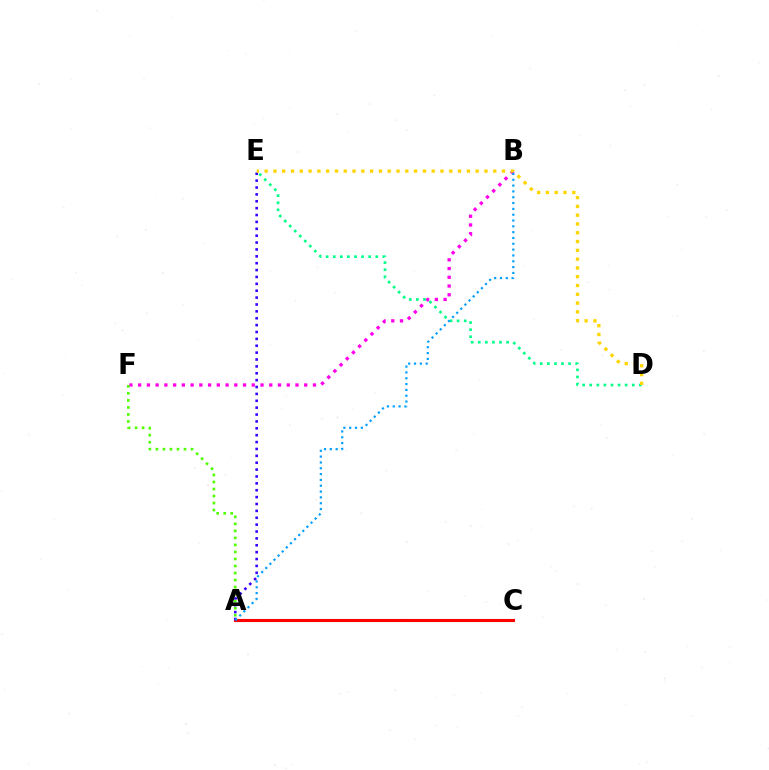{('B', 'F'): [{'color': '#ff00ed', 'line_style': 'dotted', 'thickness': 2.37}], ('A', 'F'): [{'color': '#4fff00', 'line_style': 'dotted', 'thickness': 1.91}], ('D', 'E'): [{'color': '#00ff86', 'line_style': 'dotted', 'thickness': 1.93}, {'color': '#ffd500', 'line_style': 'dotted', 'thickness': 2.39}], ('A', 'C'): [{'color': '#ff0000', 'line_style': 'solid', 'thickness': 2.24}], ('A', 'E'): [{'color': '#3700ff', 'line_style': 'dotted', 'thickness': 1.87}], ('A', 'B'): [{'color': '#009eff', 'line_style': 'dotted', 'thickness': 1.58}]}